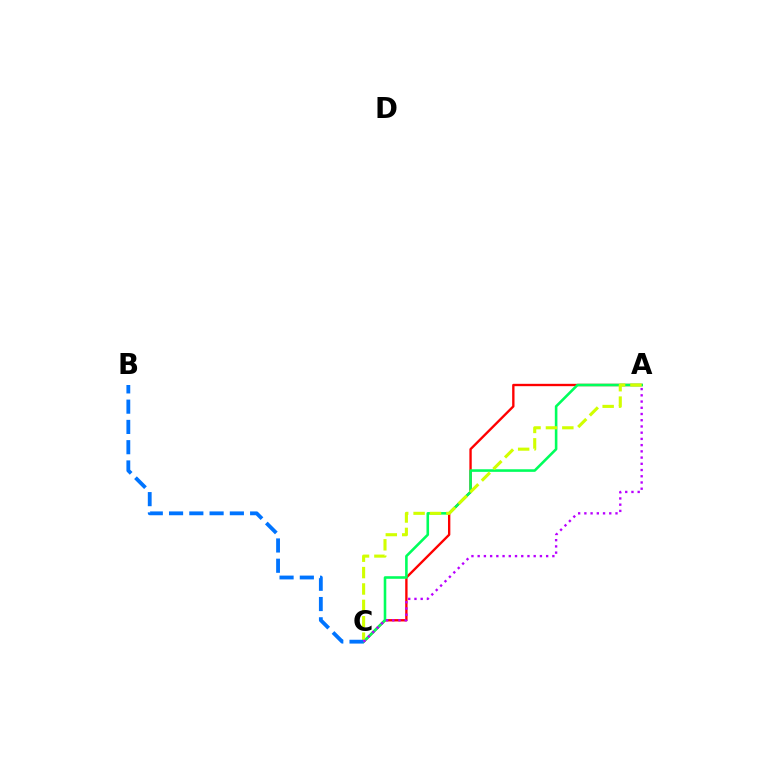{('A', 'C'): [{'color': '#ff0000', 'line_style': 'solid', 'thickness': 1.7}, {'color': '#00ff5c', 'line_style': 'solid', 'thickness': 1.86}, {'color': '#d1ff00', 'line_style': 'dashed', 'thickness': 2.23}, {'color': '#b900ff', 'line_style': 'dotted', 'thickness': 1.69}], ('B', 'C'): [{'color': '#0074ff', 'line_style': 'dashed', 'thickness': 2.75}]}